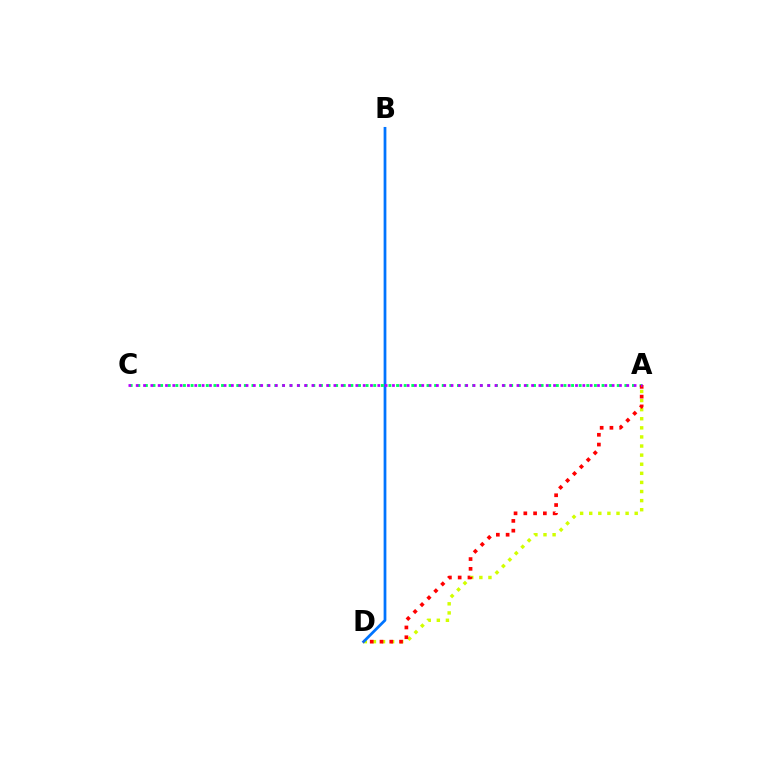{('A', 'D'): [{'color': '#d1ff00', 'line_style': 'dotted', 'thickness': 2.47}, {'color': '#ff0000', 'line_style': 'dotted', 'thickness': 2.66}], ('B', 'D'): [{'color': '#0074ff', 'line_style': 'solid', 'thickness': 1.98}], ('A', 'C'): [{'color': '#00ff5c', 'line_style': 'dotted', 'thickness': 2.07}, {'color': '#b900ff', 'line_style': 'dotted', 'thickness': 1.99}]}